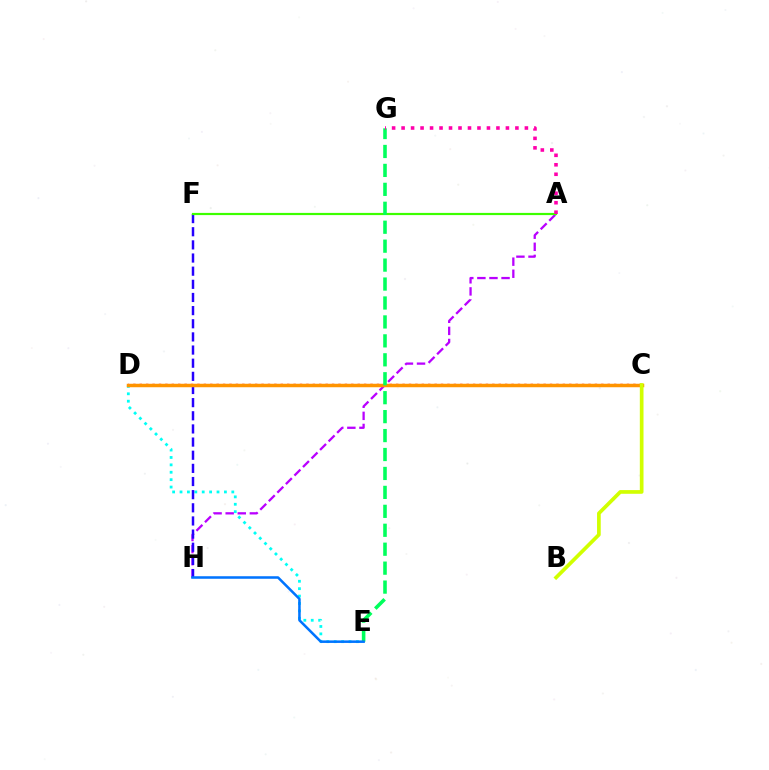{('D', 'E'): [{'color': '#00fff6', 'line_style': 'dotted', 'thickness': 2.01}], ('A', 'H'): [{'color': '#b900ff', 'line_style': 'dashed', 'thickness': 1.64}], ('F', 'H'): [{'color': '#2500ff', 'line_style': 'dashed', 'thickness': 1.79}], ('C', 'D'): [{'color': '#ff0000', 'line_style': 'dotted', 'thickness': 1.74}, {'color': '#ff9400', 'line_style': 'solid', 'thickness': 2.51}], ('A', 'F'): [{'color': '#3dff00', 'line_style': 'solid', 'thickness': 1.58}], ('E', 'G'): [{'color': '#00ff5c', 'line_style': 'dashed', 'thickness': 2.57}], ('B', 'C'): [{'color': '#d1ff00', 'line_style': 'solid', 'thickness': 2.66}], ('E', 'H'): [{'color': '#0074ff', 'line_style': 'solid', 'thickness': 1.83}], ('A', 'G'): [{'color': '#ff00ac', 'line_style': 'dotted', 'thickness': 2.58}]}